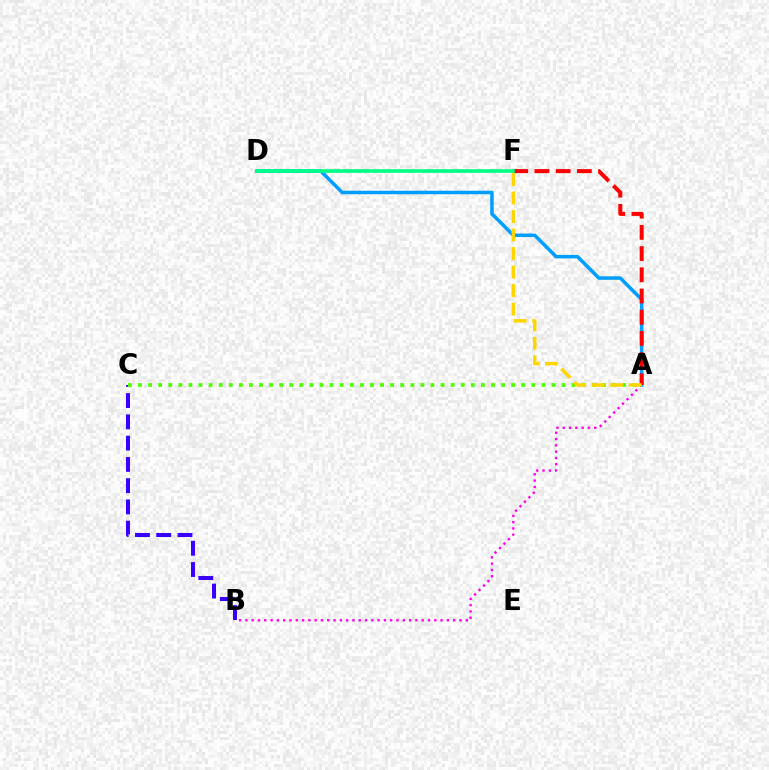{('B', 'C'): [{'color': '#3700ff', 'line_style': 'dashed', 'thickness': 2.89}], ('A', 'B'): [{'color': '#ff00ed', 'line_style': 'dotted', 'thickness': 1.71}], ('A', 'D'): [{'color': '#009eff', 'line_style': 'solid', 'thickness': 2.53}], ('A', 'C'): [{'color': '#4fff00', 'line_style': 'dotted', 'thickness': 2.74}], ('A', 'F'): [{'color': '#ff0000', 'line_style': 'dashed', 'thickness': 2.88}, {'color': '#ffd500', 'line_style': 'dashed', 'thickness': 2.52}], ('D', 'F'): [{'color': '#00ff86', 'line_style': 'solid', 'thickness': 2.65}]}